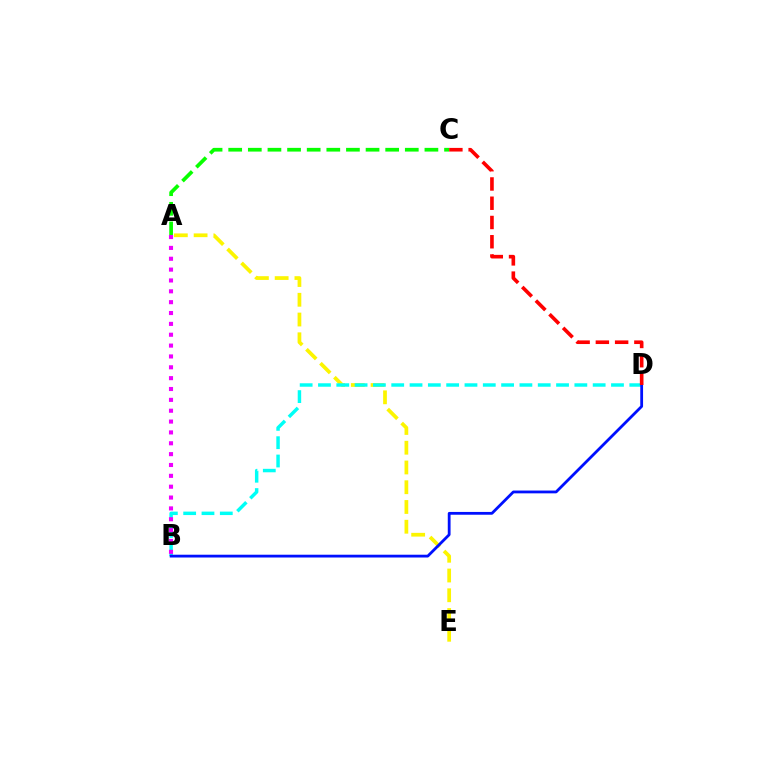{('A', 'E'): [{'color': '#fcf500', 'line_style': 'dashed', 'thickness': 2.68}], ('A', 'C'): [{'color': '#08ff00', 'line_style': 'dashed', 'thickness': 2.67}], ('B', 'D'): [{'color': '#00fff6', 'line_style': 'dashed', 'thickness': 2.49}, {'color': '#0010ff', 'line_style': 'solid', 'thickness': 2.01}], ('A', 'B'): [{'color': '#ee00ff', 'line_style': 'dotted', 'thickness': 2.95}], ('C', 'D'): [{'color': '#ff0000', 'line_style': 'dashed', 'thickness': 2.62}]}